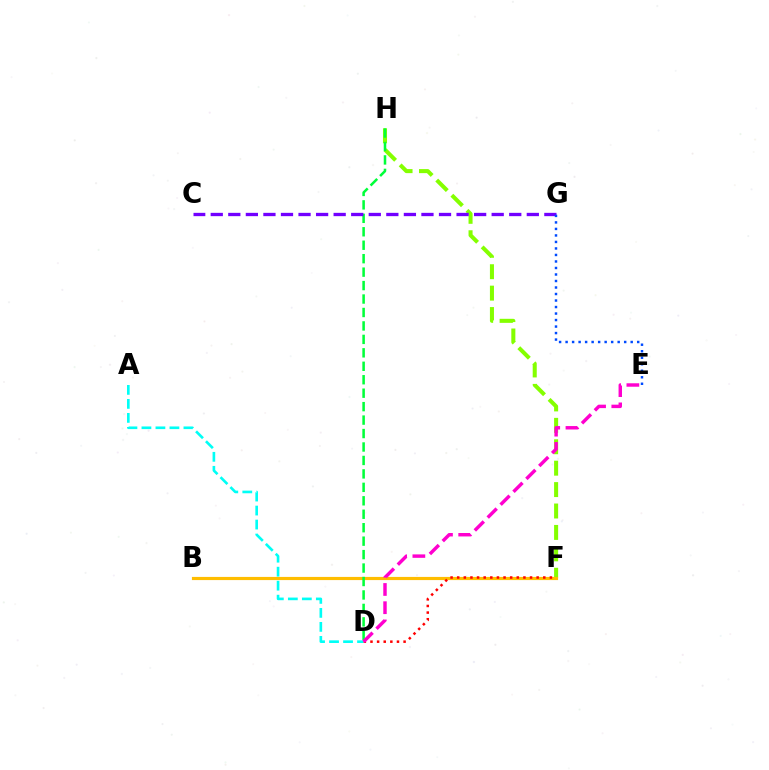{('F', 'H'): [{'color': '#84ff00', 'line_style': 'dashed', 'thickness': 2.91}], ('B', 'F'): [{'color': '#ffbd00', 'line_style': 'solid', 'thickness': 2.28}], ('D', 'H'): [{'color': '#00ff39', 'line_style': 'dashed', 'thickness': 1.83}], ('A', 'D'): [{'color': '#00fff6', 'line_style': 'dashed', 'thickness': 1.9}], ('C', 'G'): [{'color': '#7200ff', 'line_style': 'dashed', 'thickness': 2.39}], ('D', 'F'): [{'color': '#ff0000', 'line_style': 'dotted', 'thickness': 1.8}], ('E', 'G'): [{'color': '#004bff', 'line_style': 'dotted', 'thickness': 1.77}], ('D', 'E'): [{'color': '#ff00cf', 'line_style': 'dashed', 'thickness': 2.48}]}